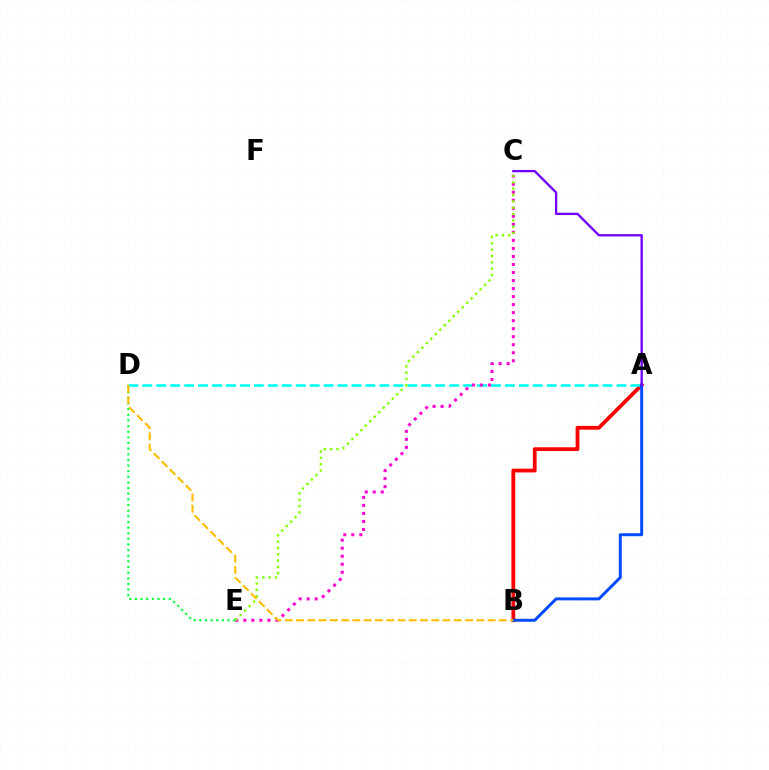{('A', 'B'): [{'color': '#ff0000', 'line_style': 'solid', 'thickness': 2.73}, {'color': '#004bff', 'line_style': 'solid', 'thickness': 2.13}], ('A', 'D'): [{'color': '#00fff6', 'line_style': 'dashed', 'thickness': 1.89}], ('C', 'E'): [{'color': '#ff00cf', 'line_style': 'dotted', 'thickness': 2.18}, {'color': '#84ff00', 'line_style': 'dotted', 'thickness': 1.72}], ('D', 'E'): [{'color': '#00ff39', 'line_style': 'dotted', 'thickness': 1.53}], ('A', 'C'): [{'color': '#7200ff', 'line_style': 'solid', 'thickness': 1.67}], ('B', 'D'): [{'color': '#ffbd00', 'line_style': 'dashed', 'thickness': 1.53}]}